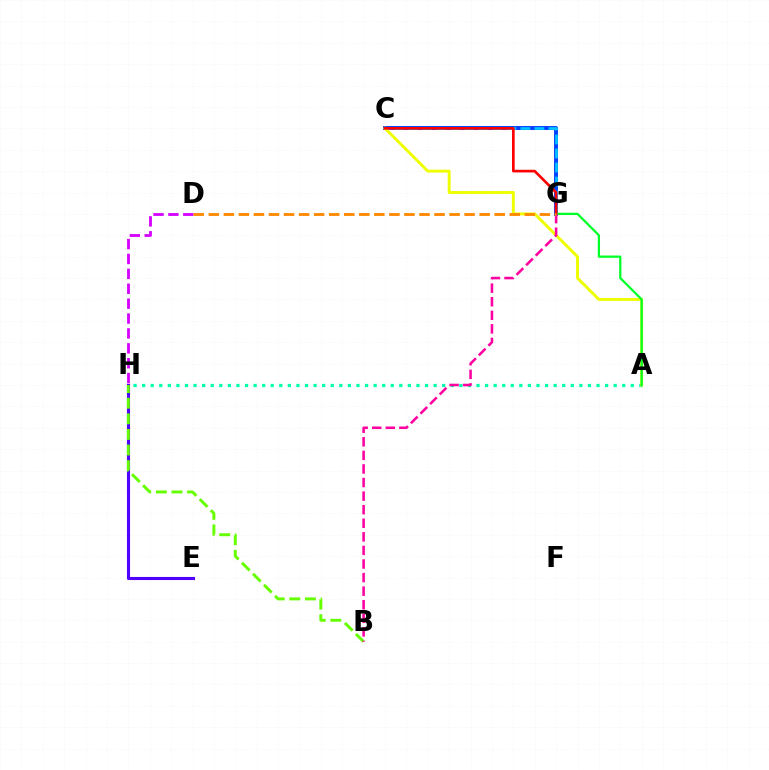{('C', 'G'): [{'color': '#003fff', 'line_style': 'solid', 'thickness': 2.81}, {'color': '#00c7ff', 'line_style': 'dashed', 'thickness': 1.91}, {'color': '#ff0000', 'line_style': 'solid', 'thickness': 1.92}], ('E', 'H'): [{'color': '#4f00ff', 'line_style': 'solid', 'thickness': 2.23}], ('B', 'H'): [{'color': '#66ff00', 'line_style': 'dashed', 'thickness': 2.12}], ('A', 'H'): [{'color': '#00ffaf', 'line_style': 'dotted', 'thickness': 2.33}], ('A', 'C'): [{'color': '#eeff00', 'line_style': 'solid', 'thickness': 2.1}], ('A', 'G'): [{'color': '#00ff27', 'line_style': 'solid', 'thickness': 1.63}], ('B', 'G'): [{'color': '#ff00a0', 'line_style': 'dashed', 'thickness': 1.84}], ('D', 'H'): [{'color': '#d600ff', 'line_style': 'dashed', 'thickness': 2.02}], ('D', 'G'): [{'color': '#ff8800', 'line_style': 'dashed', 'thickness': 2.04}]}